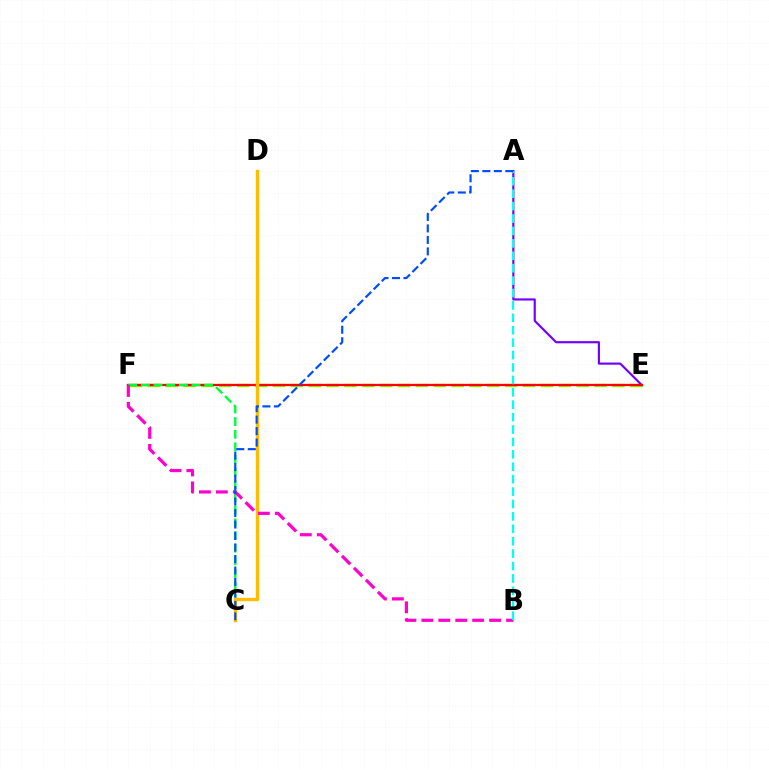{('E', 'F'): [{'color': '#84ff00', 'line_style': 'dashed', 'thickness': 2.43}, {'color': '#ff0000', 'line_style': 'solid', 'thickness': 1.65}], ('A', 'E'): [{'color': '#7200ff', 'line_style': 'solid', 'thickness': 1.55}], ('C', 'F'): [{'color': '#00ff39', 'line_style': 'dashed', 'thickness': 1.72}], ('C', 'D'): [{'color': '#ffbd00', 'line_style': 'solid', 'thickness': 2.43}], ('B', 'F'): [{'color': '#ff00cf', 'line_style': 'dashed', 'thickness': 2.3}], ('A', 'B'): [{'color': '#00fff6', 'line_style': 'dashed', 'thickness': 1.69}], ('A', 'C'): [{'color': '#004bff', 'line_style': 'dashed', 'thickness': 1.56}]}